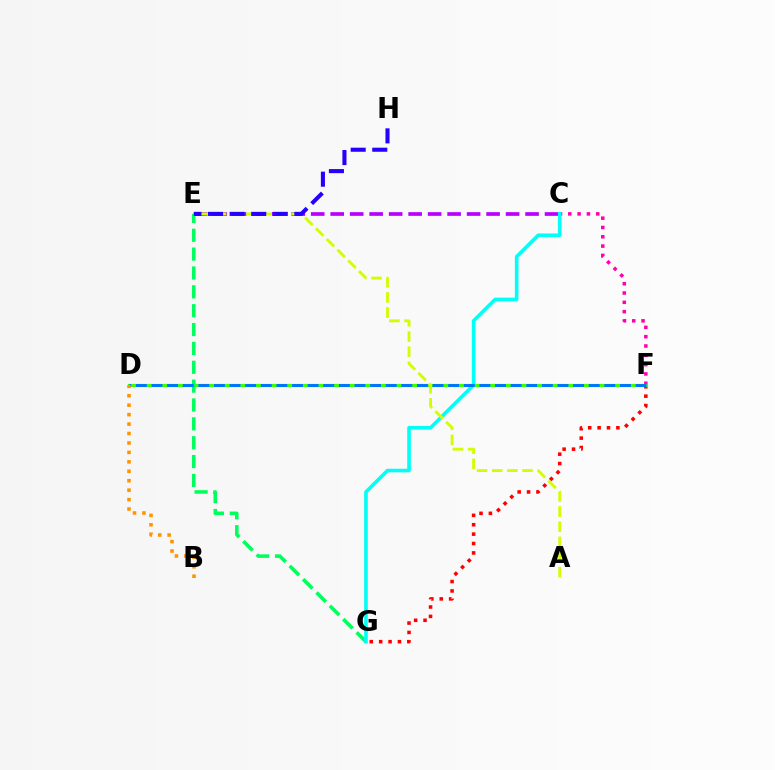{('F', 'G'): [{'color': '#ff0000', 'line_style': 'dotted', 'thickness': 2.55}], ('C', 'F'): [{'color': '#ff00ac', 'line_style': 'dotted', 'thickness': 2.53}], ('D', 'F'): [{'color': '#3dff00', 'line_style': 'solid', 'thickness': 2.27}, {'color': '#0074ff', 'line_style': 'dashed', 'thickness': 2.12}], ('E', 'G'): [{'color': '#00ff5c', 'line_style': 'dashed', 'thickness': 2.56}], ('C', 'E'): [{'color': '#b900ff', 'line_style': 'dashed', 'thickness': 2.65}], ('C', 'G'): [{'color': '#00fff6', 'line_style': 'solid', 'thickness': 2.61}], ('A', 'E'): [{'color': '#d1ff00', 'line_style': 'dashed', 'thickness': 2.06}], ('B', 'D'): [{'color': '#ff9400', 'line_style': 'dotted', 'thickness': 2.57}], ('E', 'H'): [{'color': '#2500ff', 'line_style': 'dashed', 'thickness': 2.93}]}